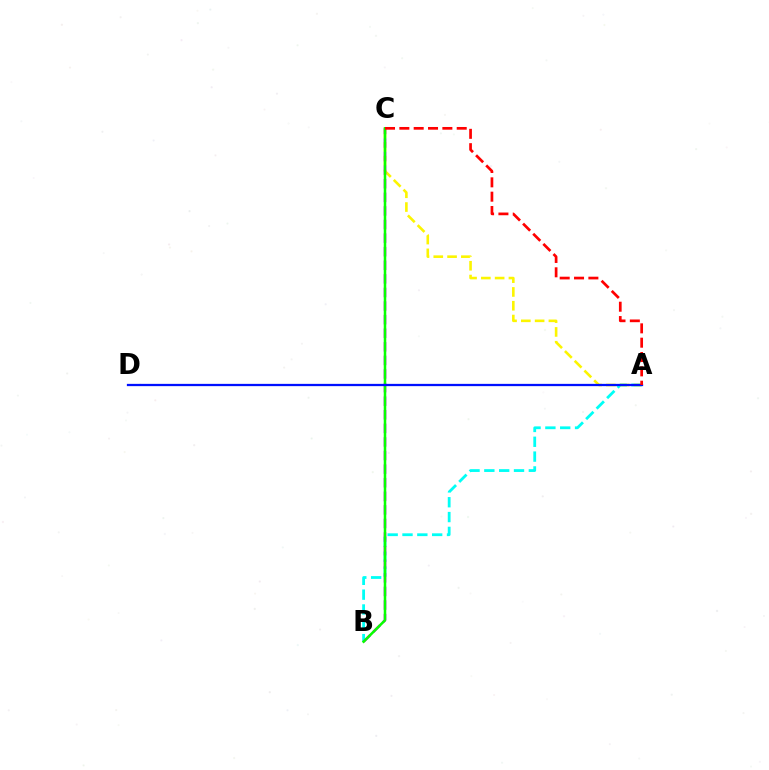{('A', 'B'): [{'color': '#00fff6', 'line_style': 'dashed', 'thickness': 2.01}], ('A', 'C'): [{'color': '#fcf500', 'line_style': 'dashed', 'thickness': 1.87}, {'color': '#ff0000', 'line_style': 'dashed', 'thickness': 1.95}], ('B', 'C'): [{'color': '#ee00ff', 'line_style': 'dashed', 'thickness': 1.85}, {'color': '#08ff00', 'line_style': 'solid', 'thickness': 1.83}], ('A', 'D'): [{'color': '#0010ff', 'line_style': 'solid', 'thickness': 1.64}]}